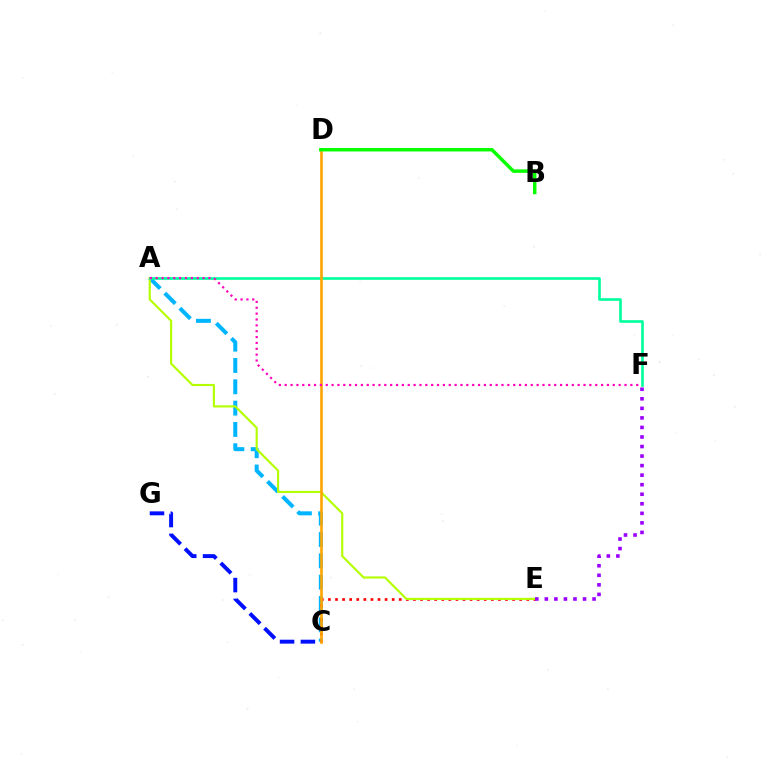{('A', 'C'): [{'color': '#00b5ff', 'line_style': 'dashed', 'thickness': 2.9}], ('C', 'E'): [{'color': '#ff0000', 'line_style': 'dotted', 'thickness': 1.92}], ('A', 'E'): [{'color': '#b3ff00', 'line_style': 'solid', 'thickness': 1.54}], ('C', 'G'): [{'color': '#0010ff', 'line_style': 'dashed', 'thickness': 2.83}], ('A', 'F'): [{'color': '#00ff9d', 'line_style': 'solid', 'thickness': 1.91}, {'color': '#ff00bd', 'line_style': 'dotted', 'thickness': 1.59}], ('C', 'D'): [{'color': '#ffa500', 'line_style': 'solid', 'thickness': 1.9}], ('E', 'F'): [{'color': '#9b00ff', 'line_style': 'dotted', 'thickness': 2.59}], ('B', 'D'): [{'color': '#08ff00', 'line_style': 'solid', 'thickness': 2.5}]}